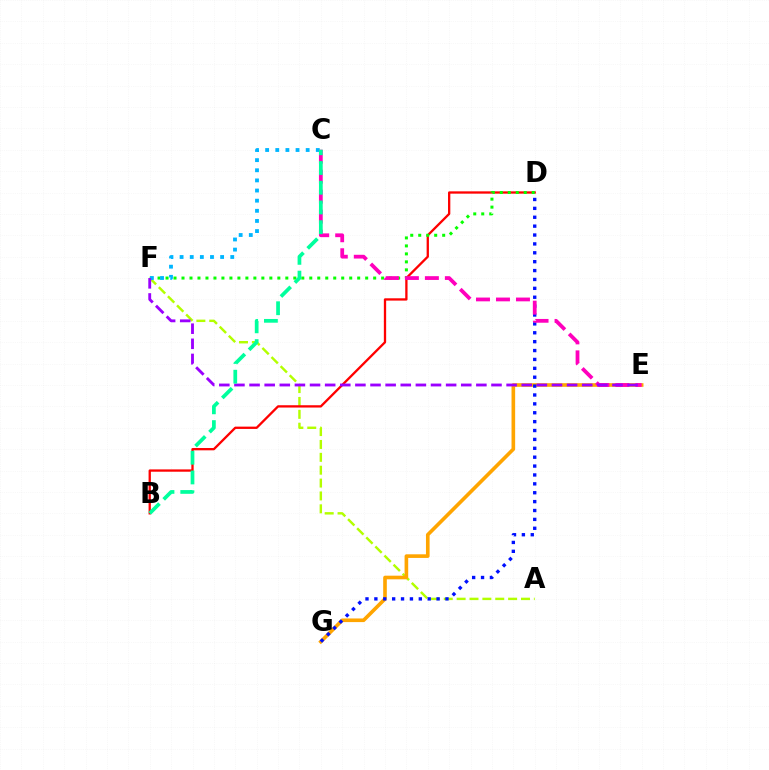{('A', 'F'): [{'color': '#b3ff00', 'line_style': 'dashed', 'thickness': 1.75}], ('E', 'G'): [{'color': '#ffa500', 'line_style': 'solid', 'thickness': 2.61}], ('D', 'G'): [{'color': '#0010ff', 'line_style': 'dotted', 'thickness': 2.41}], ('B', 'D'): [{'color': '#ff0000', 'line_style': 'solid', 'thickness': 1.66}], ('D', 'F'): [{'color': '#08ff00', 'line_style': 'dotted', 'thickness': 2.17}], ('C', 'F'): [{'color': '#00b5ff', 'line_style': 'dotted', 'thickness': 2.75}], ('C', 'E'): [{'color': '#ff00bd', 'line_style': 'dashed', 'thickness': 2.72}], ('E', 'F'): [{'color': '#9b00ff', 'line_style': 'dashed', 'thickness': 2.05}], ('B', 'C'): [{'color': '#00ff9d', 'line_style': 'dashed', 'thickness': 2.68}]}